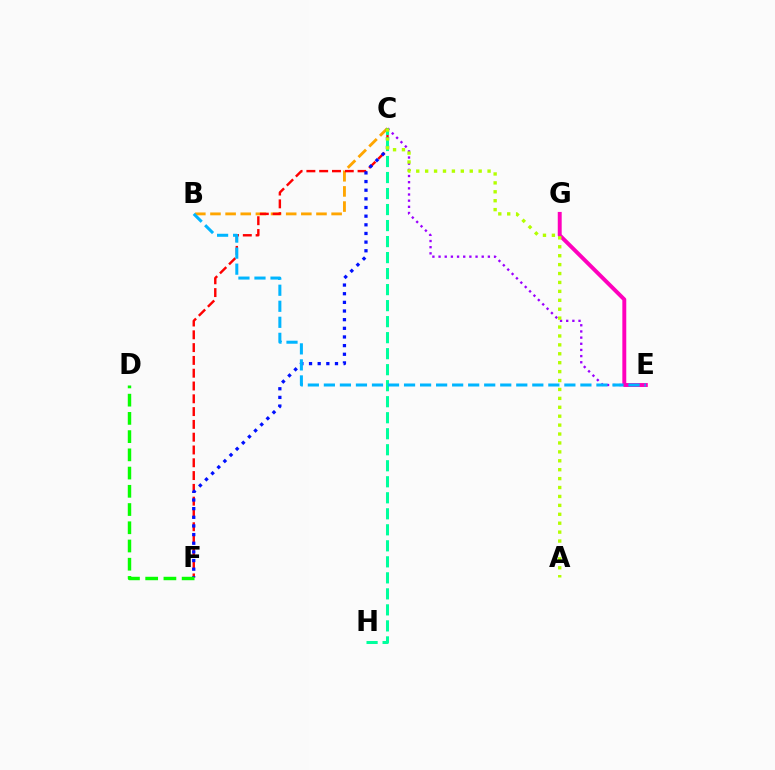{('B', 'C'): [{'color': '#ffa500', 'line_style': 'dashed', 'thickness': 2.06}], ('C', 'E'): [{'color': '#9b00ff', 'line_style': 'dotted', 'thickness': 1.67}], ('E', 'G'): [{'color': '#ff00bd', 'line_style': 'solid', 'thickness': 2.83}], ('C', 'F'): [{'color': '#ff0000', 'line_style': 'dashed', 'thickness': 1.74}, {'color': '#0010ff', 'line_style': 'dotted', 'thickness': 2.35}], ('C', 'H'): [{'color': '#00ff9d', 'line_style': 'dashed', 'thickness': 2.18}], ('B', 'E'): [{'color': '#00b5ff', 'line_style': 'dashed', 'thickness': 2.18}], ('D', 'F'): [{'color': '#08ff00', 'line_style': 'dashed', 'thickness': 2.48}], ('A', 'C'): [{'color': '#b3ff00', 'line_style': 'dotted', 'thickness': 2.42}]}